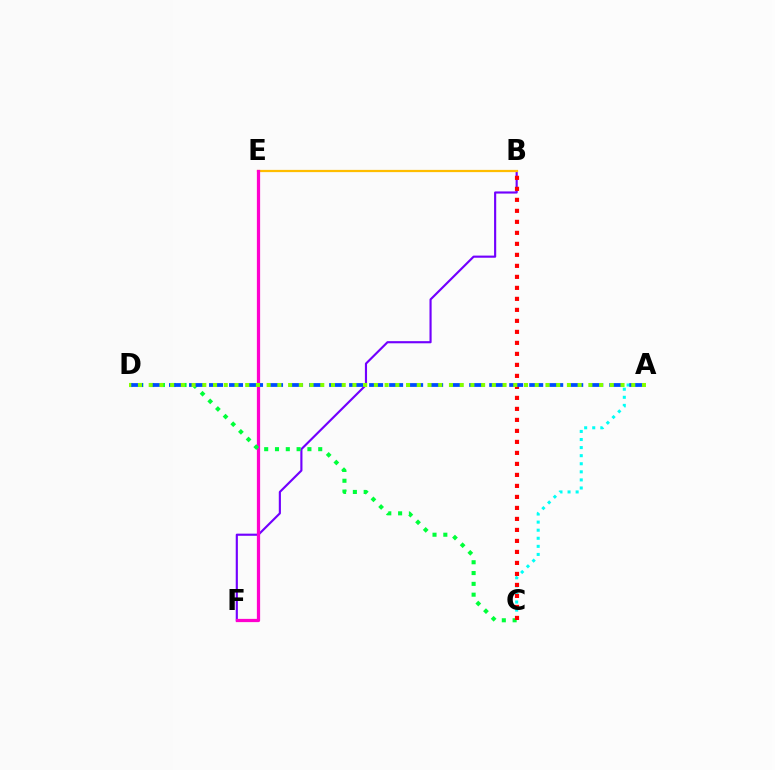{('A', 'C'): [{'color': '#00fff6', 'line_style': 'dotted', 'thickness': 2.19}], ('B', 'F'): [{'color': '#7200ff', 'line_style': 'solid', 'thickness': 1.54}], ('B', 'E'): [{'color': '#ffbd00', 'line_style': 'solid', 'thickness': 1.61}], ('E', 'F'): [{'color': '#ff00cf', 'line_style': 'solid', 'thickness': 2.33}], ('C', 'D'): [{'color': '#00ff39', 'line_style': 'dotted', 'thickness': 2.94}], ('B', 'C'): [{'color': '#ff0000', 'line_style': 'dotted', 'thickness': 2.99}], ('A', 'D'): [{'color': '#004bff', 'line_style': 'dashed', 'thickness': 2.72}, {'color': '#84ff00', 'line_style': 'dotted', 'thickness': 2.91}]}